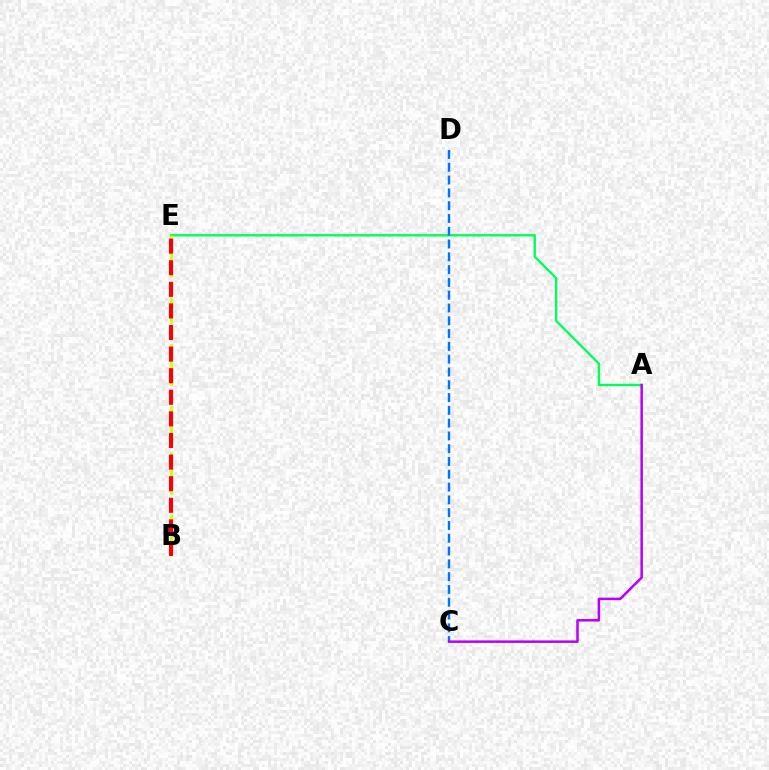{('A', 'E'): [{'color': '#00ff5c', 'line_style': 'solid', 'thickness': 1.7}], ('B', 'E'): [{'color': '#d1ff00', 'line_style': 'dashed', 'thickness': 2.11}, {'color': '#ff0000', 'line_style': 'dashed', 'thickness': 2.93}], ('C', 'D'): [{'color': '#0074ff', 'line_style': 'dashed', 'thickness': 1.74}], ('A', 'C'): [{'color': '#b900ff', 'line_style': 'solid', 'thickness': 1.81}]}